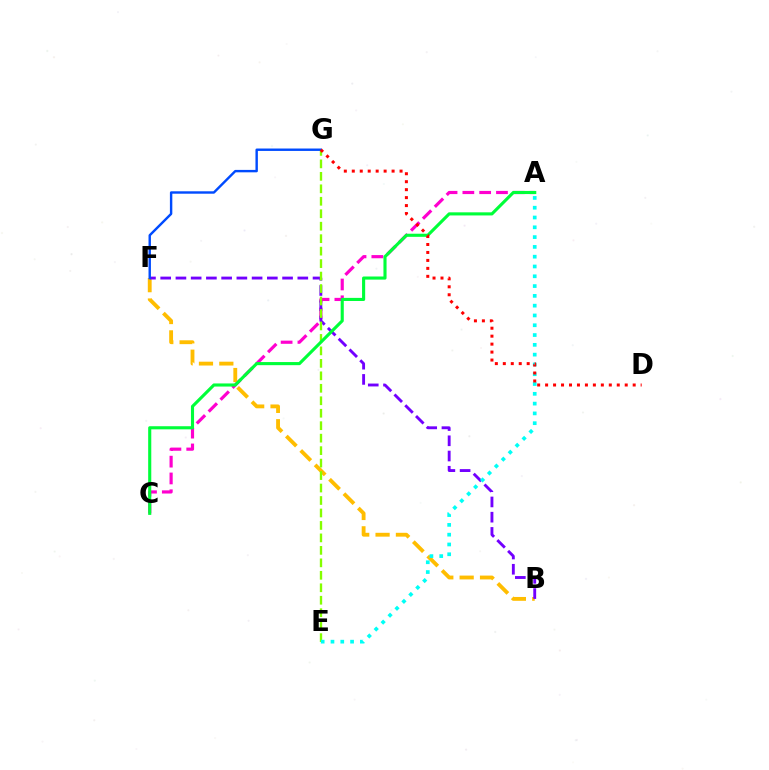{('A', 'C'): [{'color': '#ff00cf', 'line_style': 'dashed', 'thickness': 2.28}, {'color': '#00ff39', 'line_style': 'solid', 'thickness': 2.24}], ('B', 'F'): [{'color': '#ffbd00', 'line_style': 'dashed', 'thickness': 2.77}, {'color': '#7200ff', 'line_style': 'dashed', 'thickness': 2.07}], ('E', 'G'): [{'color': '#84ff00', 'line_style': 'dashed', 'thickness': 1.69}], ('A', 'E'): [{'color': '#00fff6', 'line_style': 'dotted', 'thickness': 2.66}], ('F', 'G'): [{'color': '#004bff', 'line_style': 'solid', 'thickness': 1.74}], ('D', 'G'): [{'color': '#ff0000', 'line_style': 'dotted', 'thickness': 2.16}]}